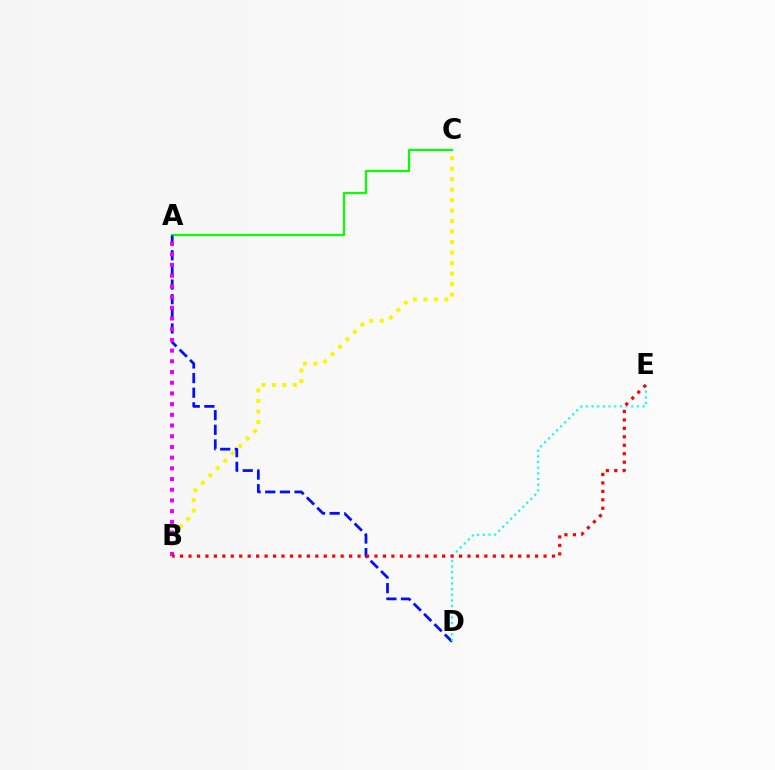{('B', 'C'): [{'color': '#fcf500', 'line_style': 'dotted', 'thickness': 2.85}], ('A', 'C'): [{'color': '#08ff00', 'line_style': 'solid', 'thickness': 1.58}], ('A', 'D'): [{'color': '#0010ff', 'line_style': 'dashed', 'thickness': 1.99}], ('D', 'E'): [{'color': '#00fff6', 'line_style': 'dotted', 'thickness': 1.54}], ('A', 'B'): [{'color': '#ee00ff', 'line_style': 'dotted', 'thickness': 2.91}], ('B', 'E'): [{'color': '#ff0000', 'line_style': 'dotted', 'thickness': 2.3}]}